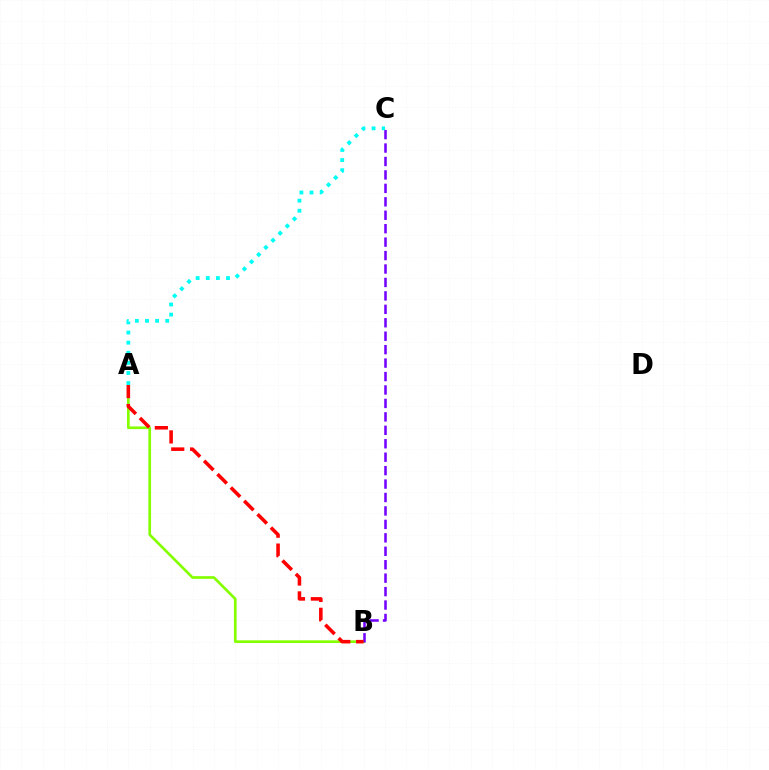{('A', 'B'): [{'color': '#84ff00', 'line_style': 'solid', 'thickness': 1.93}, {'color': '#ff0000', 'line_style': 'dashed', 'thickness': 2.57}], ('B', 'C'): [{'color': '#7200ff', 'line_style': 'dashed', 'thickness': 1.83}], ('A', 'C'): [{'color': '#00fff6', 'line_style': 'dotted', 'thickness': 2.75}]}